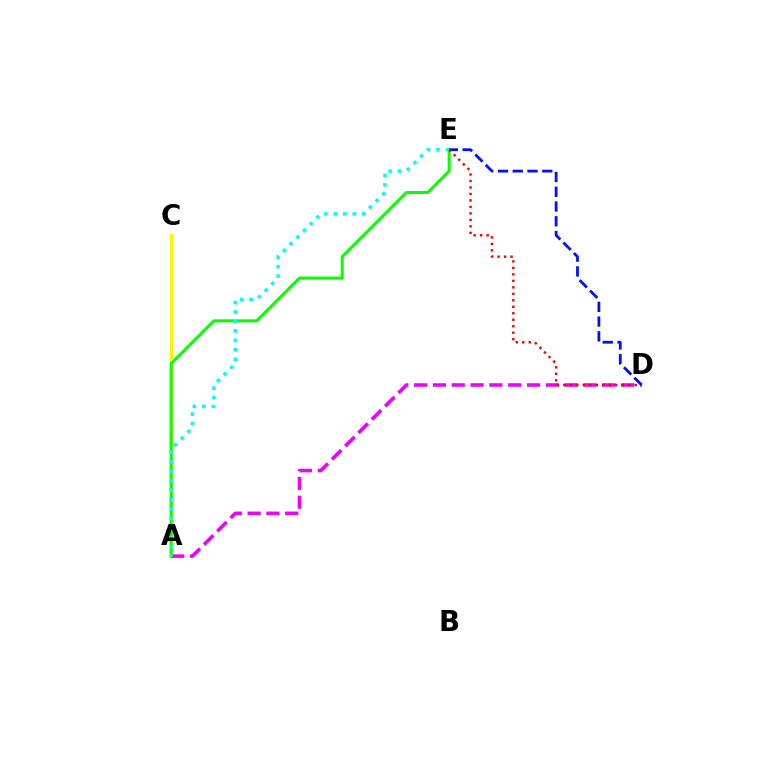{('A', 'C'): [{'color': '#fcf500', 'line_style': 'solid', 'thickness': 2.25}], ('A', 'D'): [{'color': '#ee00ff', 'line_style': 'dashed', 'thickness': 2.56}], ('A', 'E'): [{'color': '#08ff00', 'line_style': 'solid', 'thickness': 2.17}, {'color': '#00fff6', 'line_style': 'dotted', 'thickness': 2.57}], ('D', 'E'): [{'color': '#0010ff', 'line_style': 'dashed', 'thickness': 2.0}, {'color': '#ff0000', 'line_style': 'dotted', 'thickness': 1.76}]}